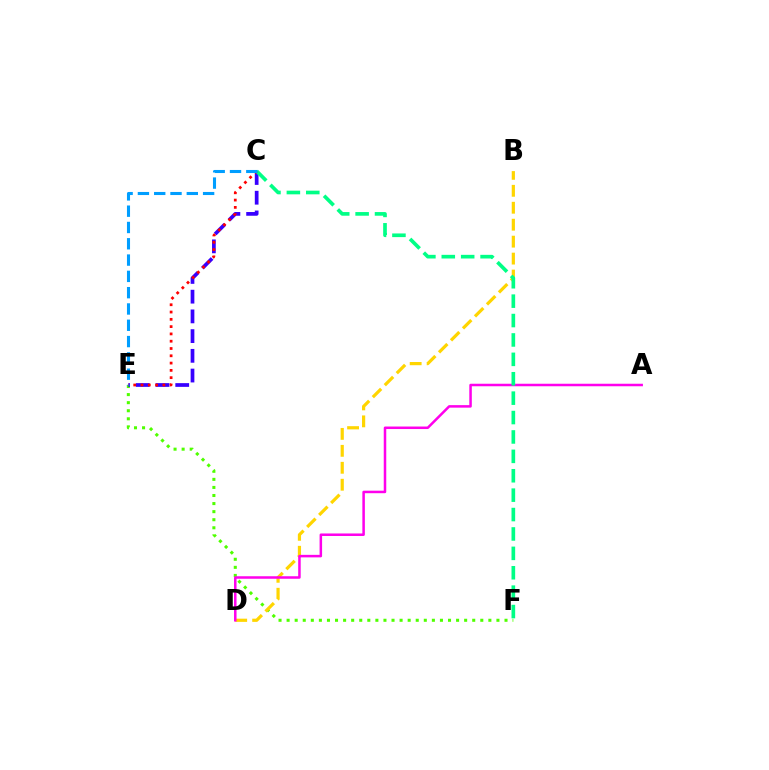{('E', 'F'): [{'color': '#4fff00', 'line_style': 'dotted', 'thickness': 2.19}], ('C', 'E'): [{'color': '#3700ff', 'line_style': 'dashed', 'thickness': 2.68}, {'color': '#ff0000', 'line_style': 'dotted', 'thickness': 1.98}, {'color': '#009eff', 'line_style': 'dashed', 'thickness': 2.21}], ('B', 'D'): [{'color': '#ffd500', 'line_style': 'dashed', 'thickness': 2.3}], ('A', 'D'): [{'color': '#ff00ed', 'line_style': 'solid', 'thickness': 1.81}], ('C', 'F'): [{'color': '#00ff86', 'line_style': 'dashed', 'thickness': 2.64}]}